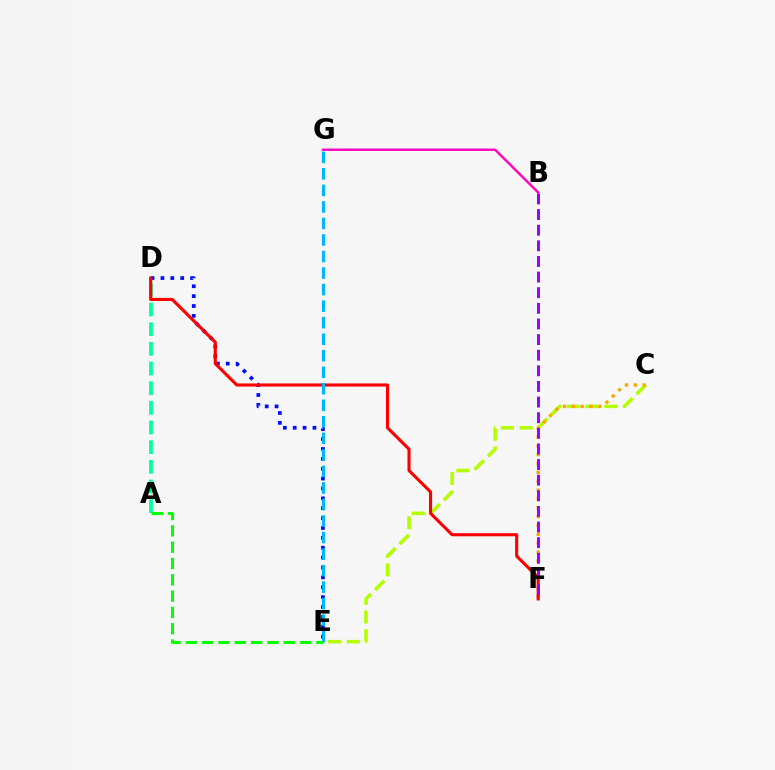{('A', 'D'): [{'color': '#00ff9d', 'line_style': 'dashed', 'thickness': 2.67}], ('C', 'E'): [{'color': '#b3ff00', 'line_style': 'dashed', 'thickness': 2.54}], ('C', 'F'): [{'color': '#ffa500', 'line_style': 'dotted', 'thickness': 2.41}], ('D', 'E'): [{'color': '#0010ff', 'line_style': 'dotted', 'thickness': 2.68}], ('D', 'F'): [{'color': '#ff0000', 'line_style': 'solid', 'thickness': 2.23}], ('E', 'G'): [{'color': '#00b5ff', 'line_style': 'dashed', 'thickness': 2.25}], ('A', 'E'): [{'color': '#08ff00', 'line_style': 'dashed', 'thickness': 2.22}], ('B', 'F'): [{'color': '#9b00ff', 'line_style': 'dashed', 'thickness': 2.12}], ('B', 'G'): [{'color': '#ff00bd', 'line_style': 'solid', 'thickness': 1.72}]}